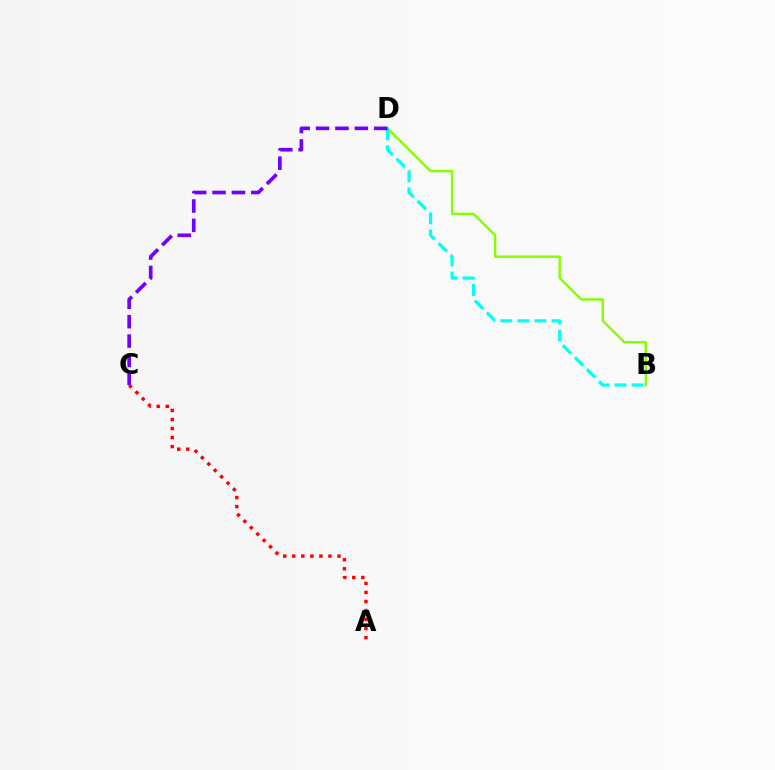{('B', 'D'): [{'color': '#84ff00', 'line_style': 'solid', 'thickness': 1.74}, {'color': '#00fff6', 'line_style': 'dashed', 'thickness': 2.31}], ('A', 'C'): [{'color': '#ff0000', 'line_style': 'dotted', 'thickness': 2.46}], ('C', 'D'): [{'color': '#7200ff', 'line_style': 'dashed', 'thickness': 2.63}]}